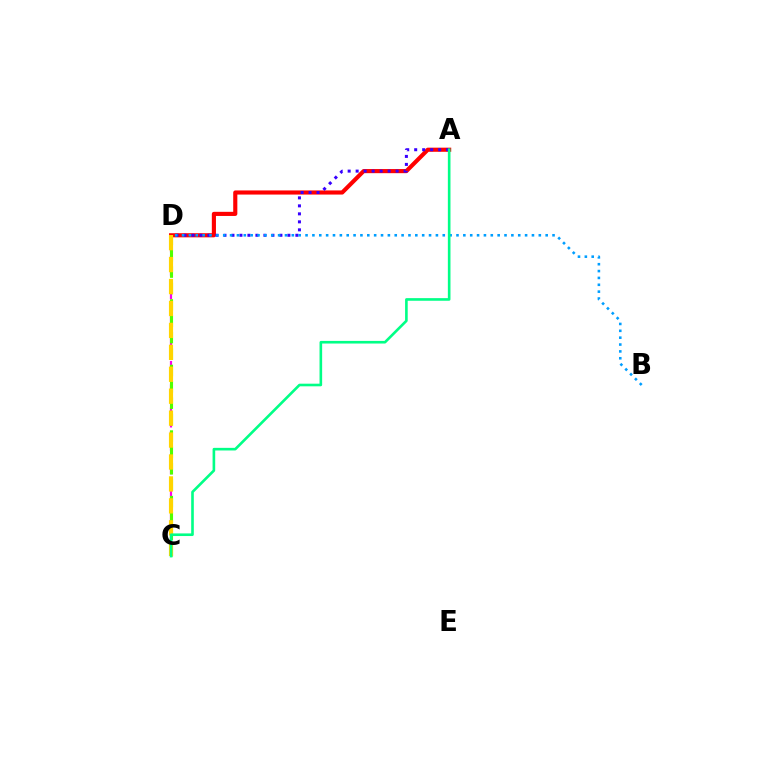{('A', 'D'): [{'color': '#ff0000', 'line_style': 'solid', 'thickness': 2.97}, {'color': '#3700ff', 'line_style': 'dotted', 'thickness': 2.17}], ('C', 'D'): [{'color': '#ff00ed', 'line_style': 'dashed', 'thickness': 1.59}, {'color': '#4fff00', 'line_style': 'dashed', 'thickness': 2.23}, {'color': '#ffd500', 'line_style': 'dashed', 'thickness': 2.98}], ('B', 'D'): [{'color': '#009eff', 'line_style': 'dotted', 'thickness': 1.86}], ('A', 'C'): [{'color': '#00ff86', 'line_style': 'solid', 'thickness': 1.89}]}